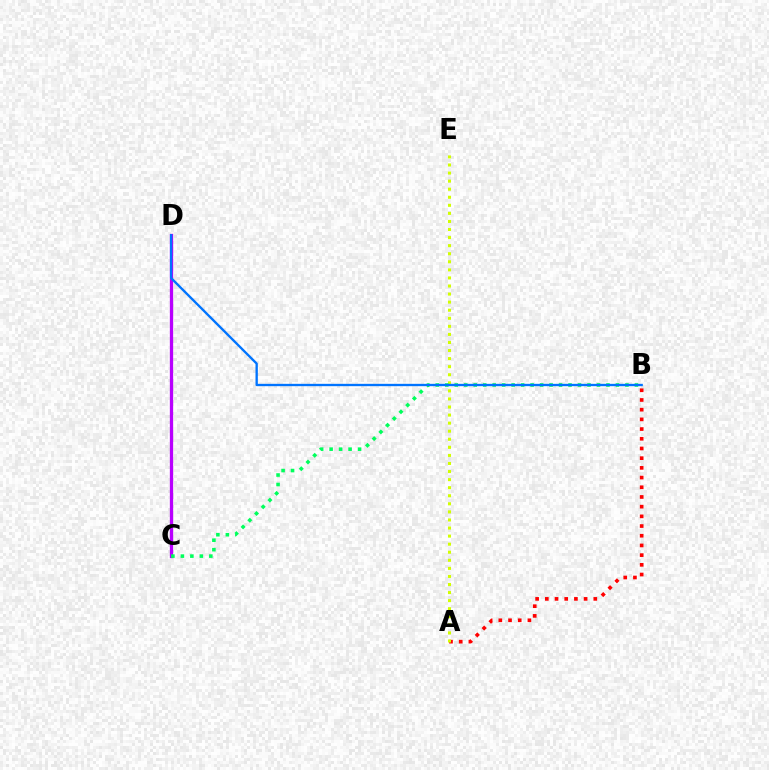{('C', 'D'): [{'color': '#b900ff', 'line_style': 'solid', 'thickness': 2.37}], ('A', 'B'): [{'color': '#ff0000', 'line_style': 'dotted', 'thickness': 2.63}], ('A', 'E'): [{'color': '#d1ff00', 'line_style': 'dotted', 'thickness': 2.19}], ('B', 'C'): [{'color': '#00ff5c', 'line_style': 'dotted', 'thickness': 2.58}], ('B', 'D'): [{'color': '#0074ff', 'line_style': 'solid', 'thickness': 1.68}]}